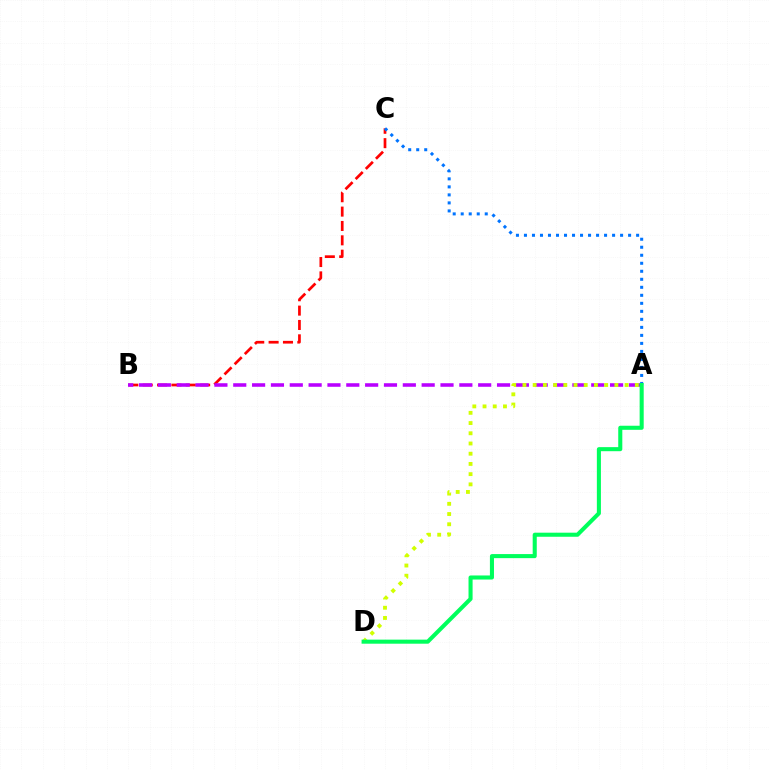{('B', 'C'): [{'color': '#ff0000', 'line_style': 'dashed', 'thickness': 1.95}], ('A', 'C'): [{'color': '#0074ff', 'line_style': 'dotted', 'thickness': 2.18}], ('A', 'B'): [{'color': '#b900ff', 'line_style': 'dashed', 'thickness': 2.56}], ('A', 'D'): [{'color': '#d1ff00', 'line_style': 'dotted', 'thickness': 2.78}, {'color': '#00ff5c', 'line_style': 'solid', 'thickness': 2.93}]}